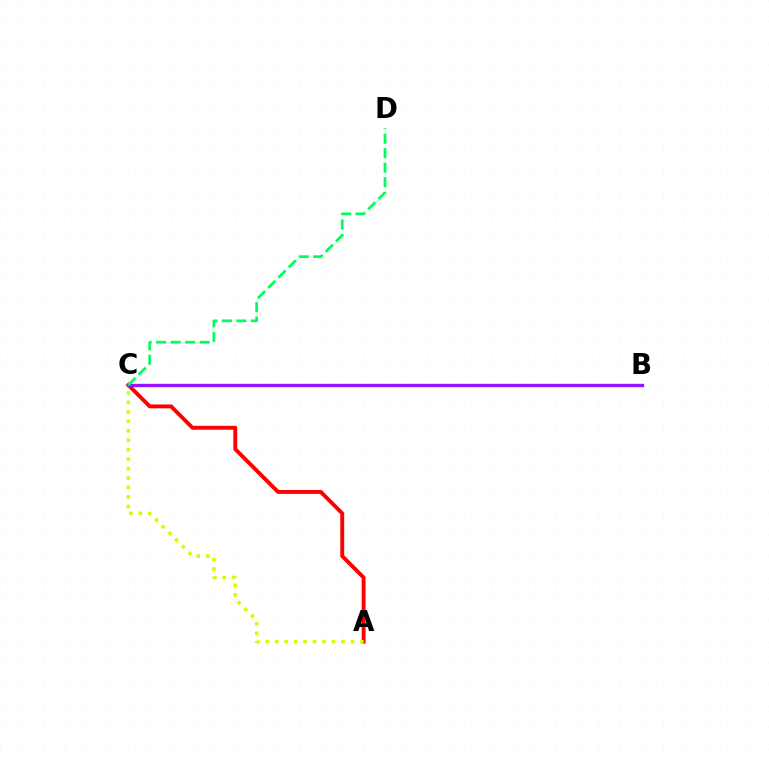{('A', 'C'): [{'color': '#ff0000', 'line_style': 'solid', 'thickness': 2.8}, {'color': '#d1ff00', 'line_style': 'dotted', 'thickness': 2.57}], ('B', 'C'): [{'color': '#0074ff', 'line_style': 'solid', 'thickness': 2.45}, {'color': '#b900ff', 'line_style': 'solid', 'thickness': 1.92}], ('C', 'D'): [{'color': '#00ff5c', 'line_style': 'dashed', 'thickness': 1.97}]}